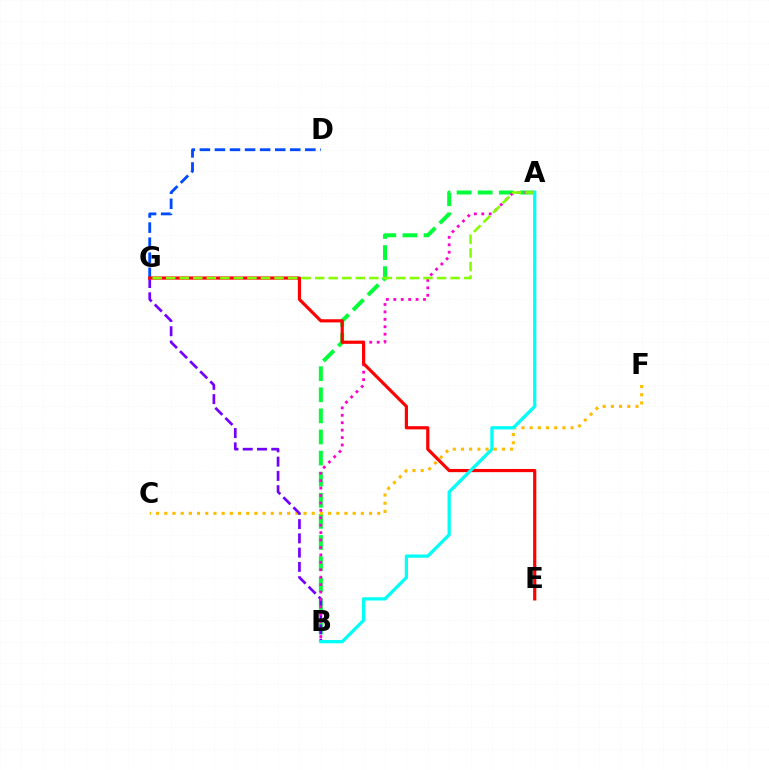{('A', 'B'): [{'color': '#00ff39', 'line_style': 'dashed', 'thickness': 2.87}, {'color': '#ff00cf', 'line_style': 'dotted', 'thickness': 2.02}, {'color': '#00fff6', 'line_style': 'solid', 'thickness': 2.35}], ('C', 'F'): [{'color': '#ffbd00', 'line_style': 'dotted', 'thickness': 2.23}], ('B', 'G'): [{'color': '#7200ff', 'line_style': 'dashed', 'thickness': 1.94}], ('D', 'G'): [{'color': '#004bff', 'line_style': 'dashed', 'thickness': 2.05}], ('E', 'G'): [{'color': '#ff0000', 'line_style': 'solid', 'thickness': 2.29}], ('A', 'G'): [{'color': '#84ff00', 'line_style': 'dashed', 'thickness': 1.84}]}